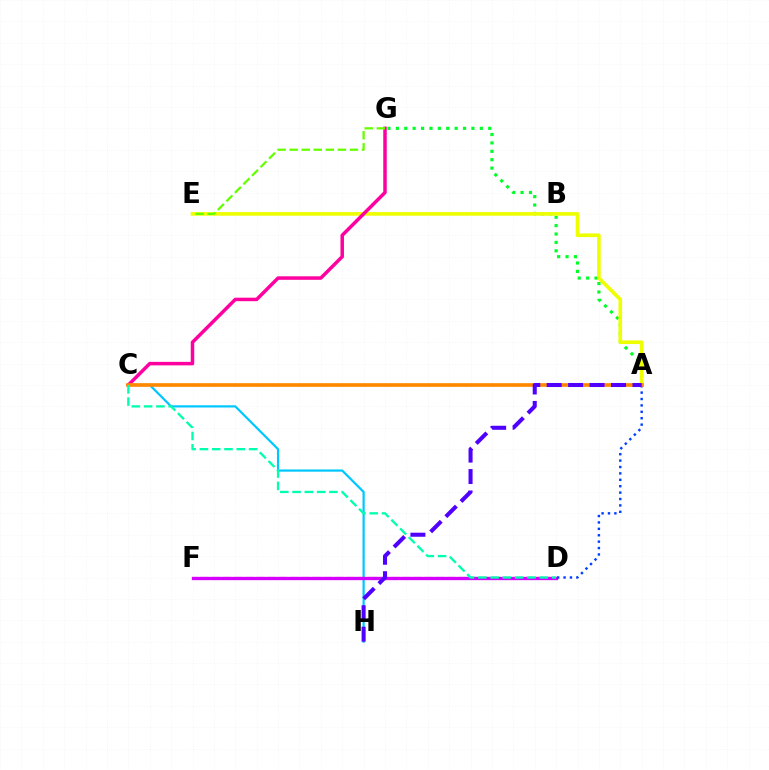{('C', 'H'): [{'color': '#00c7ff', 'line_style': 'solid', 'thickness': 1.59}], ('D', 'F'): [{'color': '#ff0000', 'line_style': 'dashed', 'thickness': 1.52}, {'color': '#d600ff', 'line_style': 'solid', 'thickness': 2.39}], ('A', 'G'): [{'color': '#00ff27', 'line_style': 'dotted', 'thickness': 2.28}], ('A', 'E'): [{'color': '#eeff00', 'line_style': 'solid', 'thickness': 2.62}], ('C', 'G'): [{'color': '#ff00a0', 'line_style': 'solid', 'thickness': 2.52}], ('A', 'D'): [{'color': '#003fff', 'line_style': 'dotted', 'thickness': 1.74}], ('A', 'C'): [{'color': '#ff8800', 'line_style': 'solid', 'thickness': 2.65}], ('A', 'H'): [{'color': '#4f00ff', 'line_style': 'dashed', 'thickness': 2.91}], ('C', 'D'): [{'color': '#00ffaf', 'line_style': 'dashed', 'thickness': 1.67}], ('E', 'G'): [{'color': '#66ff00', 'line_style': 'dashed', 'thickness': 1.64}]}